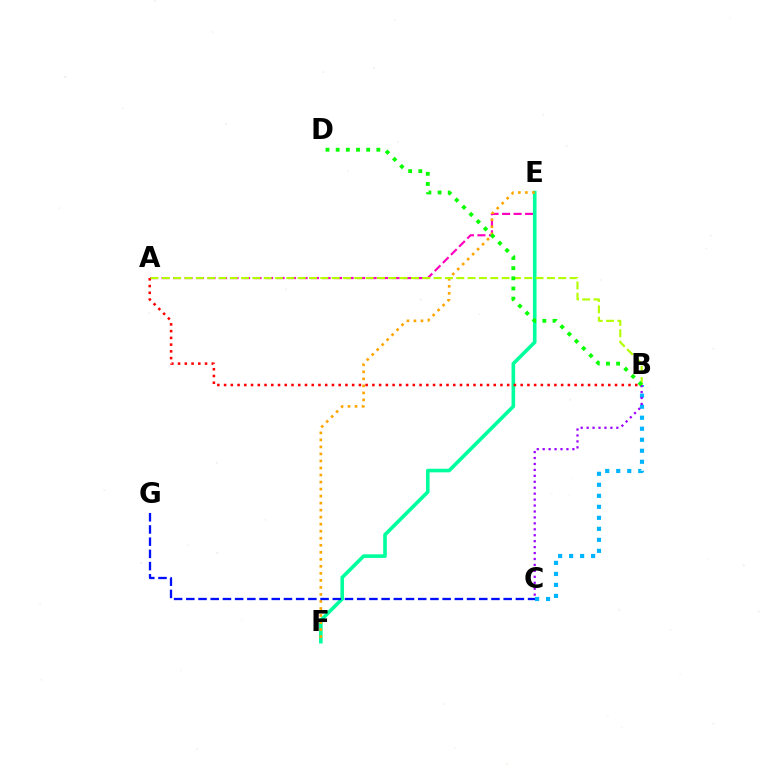{('A', 'E'): [{'color': '#ff00bd', 'line_style': 'dashed', 'thickness': 1.56}], ('E', 'F'): [{'color': '#00ff9d', 'line_style': 'solid', 'thickness': 2.6}, {'color': '#ffa500', 'line_style': 'dotted', 'thickness': 1.91}], ('B', 'C'): [{'color': '#00b5ff', 'line_style': 'dotted', 'thickness': 2.99}, {'color': '#9b00ff', 'line_style': 'dotted', 'thickness': 1.61}], ('A', 'B'): [{'color': '#ff0000', 'line_style': 'dotted', 'thickness': 1.83}, {'color': '#b3ff00', 'line_style': 'dashed', 'thickness': 1.54}], ('C', 'G'): [{'color': '#0010ff', 'line_style': 'dashed', 'thickness': 1.66}], ('B', 'D'): [{'color': '#08ff00', 'line_style': 'dotted', 'thickness': 2.76}]}